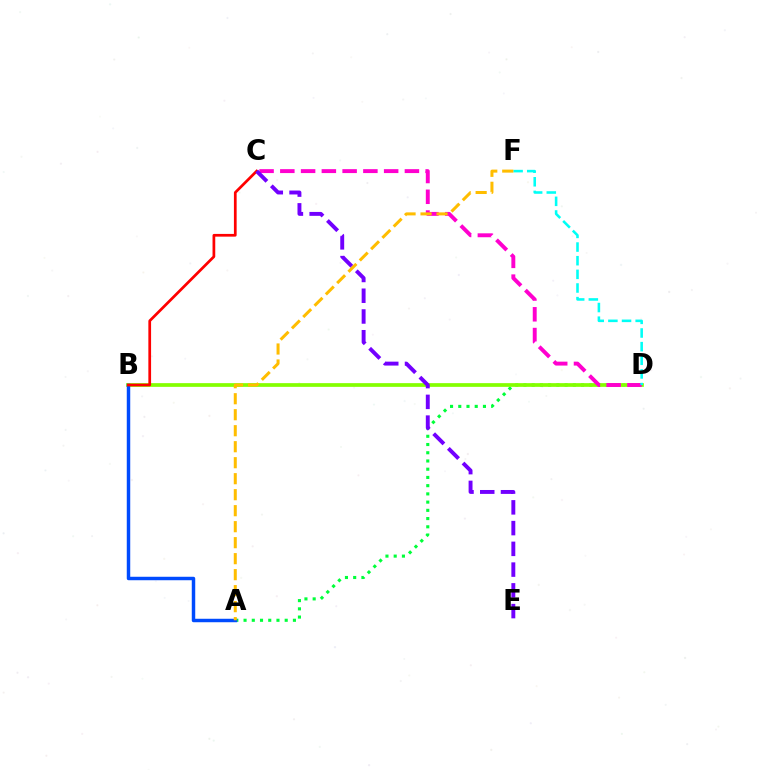{('A', 'D'): [{'color': '#00ff39', 'line_style': 'dotted', 'thickness': 2.24}], ('B', 'D'): [{'color': '#84ff00', 'line_style': 'solid', 'thickness': 2.67}], ('C', 'D'): [{'color': '#ff00cf', 'line_style': 'dashed', 'thickness': 2.82}], ('A', 'B'): [{'color': '#004bff', 'line_style': 'solid', 'thickness': 2.49}], ('B', 'C'): [{'color': '#ff0000', 'line_style': 'solid', 'thickness': 1.96}], ('D', 'F'): [{'color': '#00fff6', 'line_style': 'dashed', 'thickness': 1.85}], ('C', 'E'): [{'color': '#7200ff', 'line_style': 'dashed', 'thickness': 2.82}], ('A', 'F'): [{'color': '#ffbd00', 'line_style': 'dashed', 'thickness': 2.17}]}